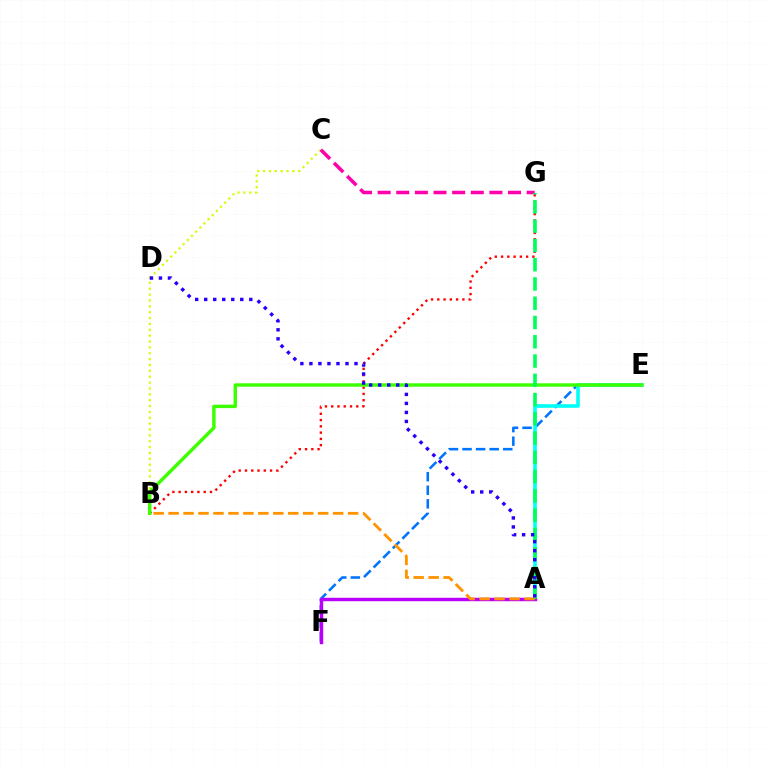{('E', 'F'): [{'color': '#0074ff', 'line_style': 'dashed', 'thickness': 1.84}], ('B', 'G'): [{'color': '#ff0000', 'line_style': 'dotted', 'thickness': 1.7}], ('B', 'C'): [{'color': '#d1ff00', 'line_style': 'dotted', 'thickness': 1.59}], ('A', 'E'): [{'color': '#00fff6', 'line_style': 'solid', 'thickness': 2.6}], ('C', 'G'): [{'color': '#ff00ac', 'line_style': 'dashed', 'thickness': 2.53}], ('B', 'E'): [{'color': '#3dff00', 'line_style': 'solid', 'thickness': 2.47}], ('A', 'F'): [{'color': '#b900ff', 'line_style': 'solid', 'thickness': 2.48}], ('A', 'G'): [{'color': '#00ff5c', 'line_style': 'dashed', 'thickness': 2.62}], ('A', 'B'): [{'color': '#ff9400', 'line_style': 'dashed', 'thickness': 2.03}], ('A', 'D'): [{'color': '#2500ff', 'line_style': 'dotted', 'thickness': 2.45}]}